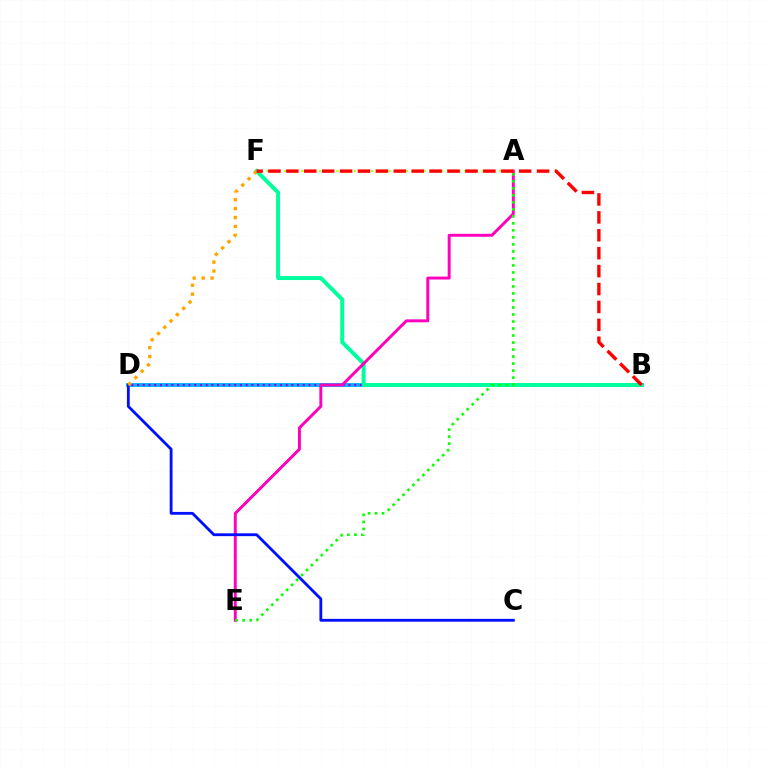{('B', 'D'): [{'color': '#00b5ff', 'line_style': 'solid', 'thickness': 2.81}, {'color': '#9b00ff', 'line_style': 'dotted', 'thickness': 1.55}], ('A', 'F'): [{'color': '#b3ff00', 'line_style': 'dotted', 'thickness': 1.58}], ('B', 'F'): [{'color': '#00ff9d', 'line_style': 'solid', 'thickness': 2.86}, {'color': '#ff0000', 'line_style': 'dashed', 'thickness': 2.43}], ('A', 'E'): [{'color': '#ff00bd', 'line_style': 'solid', 'thickness': 2.12}, {'color': '#08ff00', 'line_style': 'dotted', 'thickness': 1.9}], ('C', 'D'): [{'color': '#0010ff', 'line_style': 'solid', 'thickness': 2.04}], ('D', 'F'): [{'color': '#ffa500', 'line_style': 'dotted', 'thickness': 2.42}]}